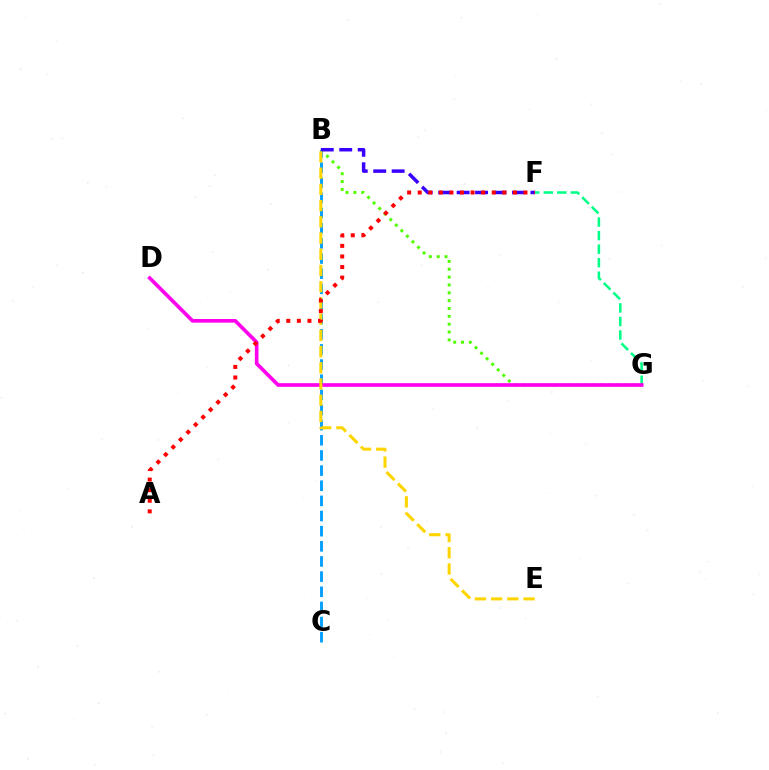{('B', 'G'): [{'color': '#4fff00', 'line_style': 'dotted', 'thickness': 2.13}], ('F', 'G'): [{'color': '#00ff86', 'line_style': 'dashed', 'thickness': 1.84}], ('B', 'C'): [{'color': '#009eff', 'line_style': 'dashed', 'thickness': 2.06}], ('B', 'F'): [{'color': '#3700ff', 'line_style': 'dashed', 'thickness': 2.51}], ('D', 'G'): [{'color': '#ff00ed', 'line_style': 'solid', 'thickness': 2.63}], ('B', 'E'): [{'color': '#ffd500', 'line_style': 'dashed', 'thickness': 2.2}], ('A', 'F'): [{'color': '#ff0000', 'line_style': 'dotted', 'thickness': 2.87}]}